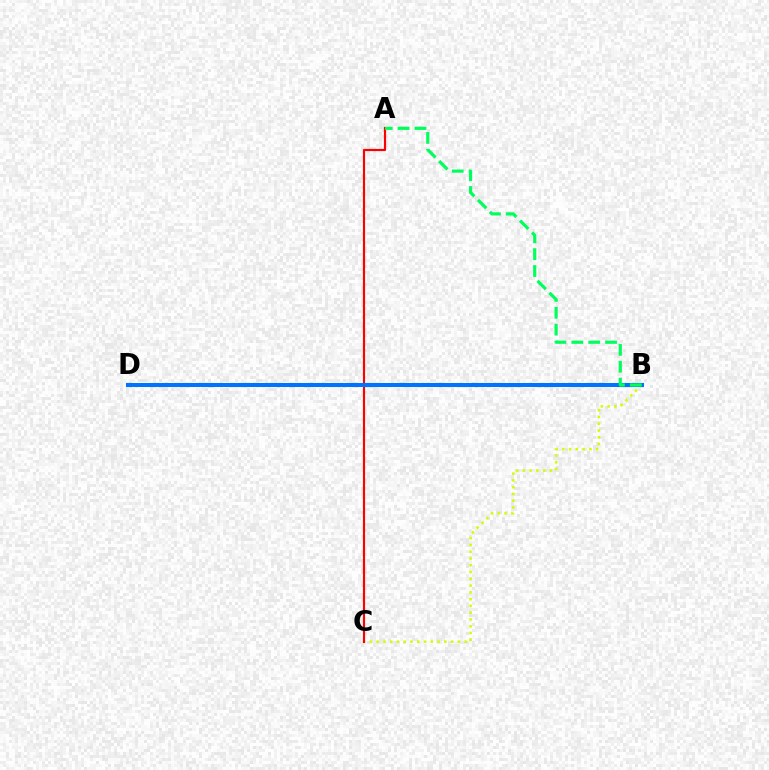{('B', 'C'): [{'color': '#d1ff00', 'line_style': 'dotted', 'thickness': 1.84}], ('A', 'C'): [{'color': '#ff0000', 'line_style': 'solid', 'thickness': 1.56}], ('B', 'D'): [{'color': '#b900ff', 'line_style': 'solid', 'thickness': 1.58}, {'color': '#0074ff', 'line_style': 'solid', 'thickness': 2.91}], ('A', 'B'): [{'color': '#00ff5c', 'line_style': 'dashed', 'thickness': 2.29}]}